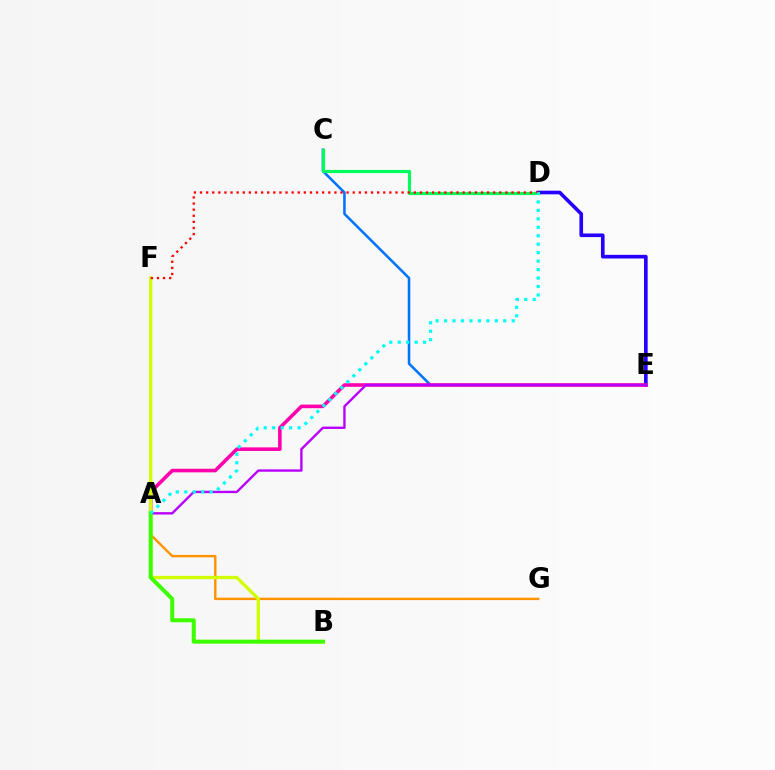{('A', 'G'): [{'color': '#ff9400', 'line_style': 'solid', 'thickness': 1.74}], ('C', 'E'): [{'color': '#0074ff', 'line_style': 'solid', 'thickness': 1.83}], ('D', 'E'): [{'color': '#2500ff', 'line_style': 'solid', 'thickness': 2.62}], ('A', 'E'): [{'color': '#ff00ac', 'line_style': 'solid', 'thickness': 2.58}, {'color': '#b900ff', 'line_style': 'solid', 'thickness': 1.71}], ('B', 'F'): [{'color': '#d1ff00', 'line_style': 'solid', 'thickness': 2.38}], ('C', 'D'): [{'color': '#00ff5c', 'line_style': 'solid', 'thickness': 2.26}], ('A', 'B'): [{'color': '#3dff00', 'line_style': 'solid', 'thickness': 2.89}], ('D', 'F'): [{'color': '#ff0000', 'line_style': 'dotted', 'thickness': 1.66}], ('A', 'D'): [{'color': '#00fff6', 'line_style': 'dotted', 'thickness': 2.3}]}